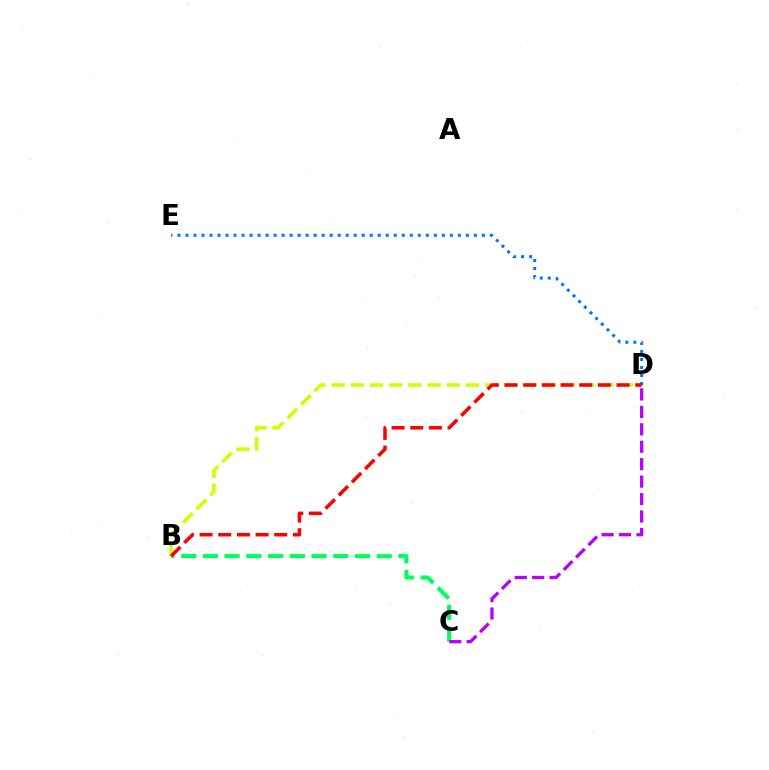{('B', 'D'): [{'color': '#d1ff00', 'line_style': 'dashed', 'thickness': 2.61}, {'color': '#ff0000', 'line_style': 'dashed', 'thickness': 2.54}], ('B', 'C'): [{'color': '#00ff5c', 'line_style': 'dashed', 'thickness': 2.95}], ('C', 'D'): [{'color': '#b900ff', 'line_style': 'dashed', 'thickness': 2.37}], ('D', 'E'): [{'color': '#0074ff', 'line_style': 'dotted', 'thickness': 2.18}]}